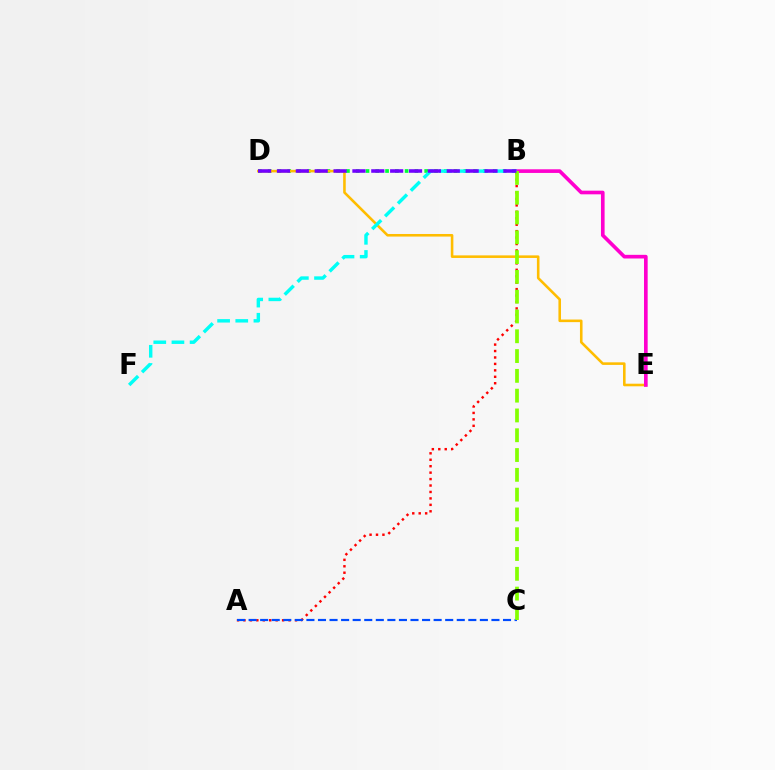{('B', 'D'): [{'color': '#00ff39', 'line_style': 'dotted', 'thickness': 2.66}, {'color': '#7200ff', 'line_style': 'dashed', 'thickness': 2.56}], ('A', 'B'): [{'color': '#ff0000', 'line_style': 'dotted', 'thickness': 1.75}], ('D', 'E'): [{'color': '#ffbd00', 'line_style': 'solid', 'thickness': 1.86}], ('A', 'C'): [{'color': '#004bff', 'line_style': 'dashed', 'thickness': 1.57}], ('B', 'E'): [{'color': '#ff00cf', 'line_style': 'solid', 'thickness': 2.63}], ('B', 'F'): [{'color': '#00fff6', 'line_style': 'dashed', 'thickness': 2.47}], ('B', 'C'): [{'color': '#84ff00', 'line_style': 'dashed', 'thickness': 2.69}]}